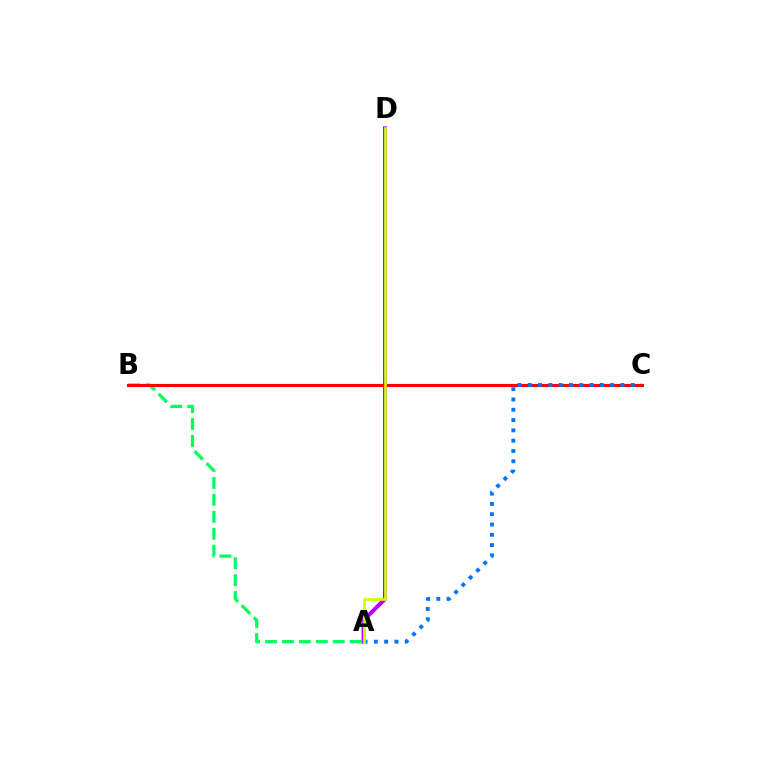{('A', 'D'): [{'color': '#b900ff', 'line_style': 'solid', 'thickness': 2.88}, {'color': '#d1ff00', 'line_style': 'solid', 'thickness': 1.93}], ('A', 'B'): [{'color': '#00ff5c', 'line_style': 'dashed', 'thickness': 2.3}], ('B', 'C'): [{'color': '#ff0000', 'line_style': 'solid', 'thickness': 2.24}], ('A', 'C'): [{'color': '#0074ff', 'line_style': 'dotted', 'thickness': 2.8}]}